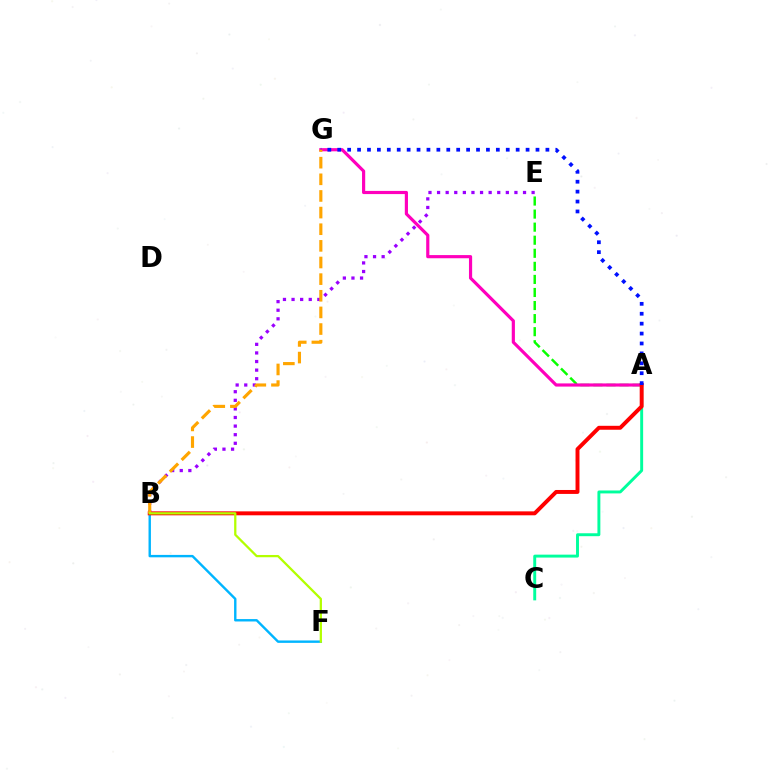{('B', 'E'): [{'color': '#9b00ff', 'line_style': 'dotted', 'thickness': 2.34}], ('A', 'C'): [{'color': '#00ff9d', 'line_style': 'solid', 'thickness': 2.11}], ('B', 'F'): [{'color': '#00b5ff', 'line_style': 'solid', 'thickness': 1.73}, {'color': '#b3ff00', 'line_style': 'solid', 'thickness': 1.63}], ('A', 'E'): [{'color': '#08ff00', 'line_style': 'dashed', 'thickness': 1.77}], ('A', 'G'): [{'color': '#ff00bd', 'line_style': 'solid', 'thickness': 2.28}, {'color': '#0010ff', 'line_style': 'dotted', 'thickness': 2.69}], ('A', 'B'): [{'color': '#ff0000', 'line_style': 'solid', 'thickness': 2.83}], ('B', 'G'): [{'color': '#ffa500', 'line_style': 'dashed', 'thickness': 2.26}]}